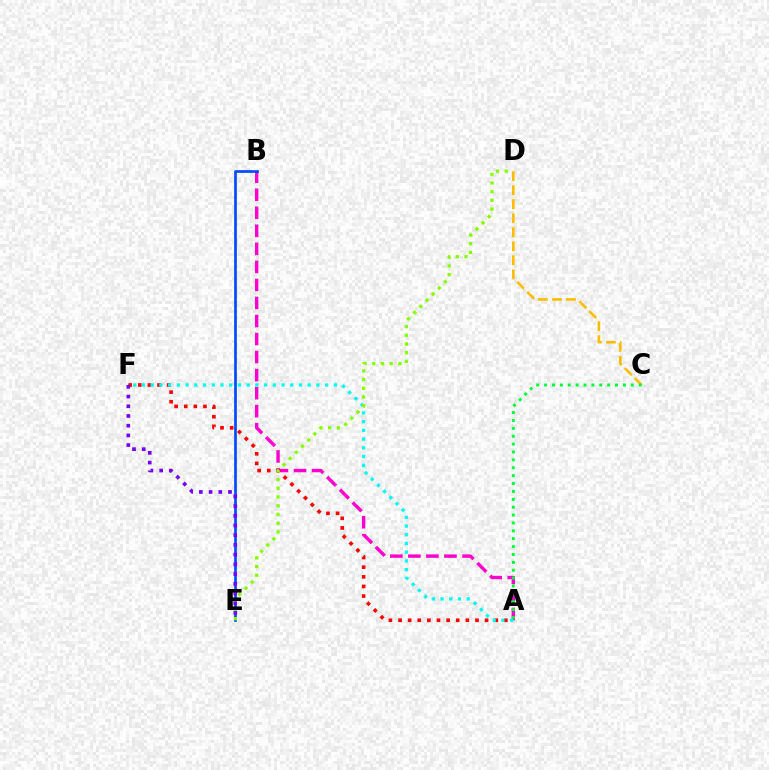{('A', 'B'): [{'color': '#ff00cf', 'line_style': 'dashed', 'thickness': 2.45}], ('A', 'F'): [{'color': '#ff0000', 'line_style': 'dotted', 'thickness': 2.61}, {'color': '#00fff6', 'line_style': 'dotted', 'thickness': 2.37}], ('B', 'E'): [{'color': '#004bff', 'line_style': 'solid', 'thickness': 1.95}], ('D', 'E'): [{'color': '#84ff00', 'line_style': 'dotted', 'thickness': 2.37}], ('E', 'F'): [{'color': '#7200ff', 'line_style': 'dotted', 'thickness': 2.64}], ('C', 'D'): [{'color': '#ffbd00', 'line_style': 'dashed', 'thickness': 1.91}], ('A', 'C'): [{'color': '#00ff39', 'line_style': 'dotted', 'thickness': 2.14}]}